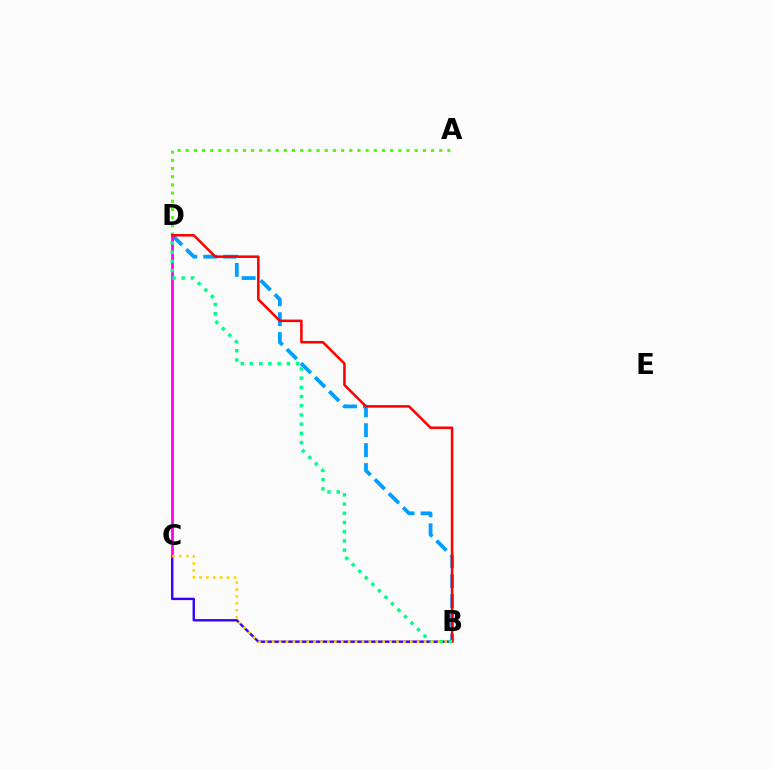{('B', 'C'): [{'color': '#3700ff', 'line_style': 'solid', 'thickness': 1.72}, {'color': '#ffd500', 'line_style': 'dotted', 'thickness': 1.88}], ('A', 'D'): [{'color': '#4fff00', 'line_style': 'dotted', 'thickness': 2.22}], ('B', 'D'): [{'color': '#009eff', 'line_style': 'dashed', 'thickness': 2.71}, {'color': '#ff0000', 'line_style': 'solid', 'thickness': 1.83}, {'color': '#00ff86', 'line_style': 'dotted', 'thickness': 2.5}], ('C', 'D'): [{'color': '#ff00ed', 'line_style': 'solid', 'thickness': 2.0}]}